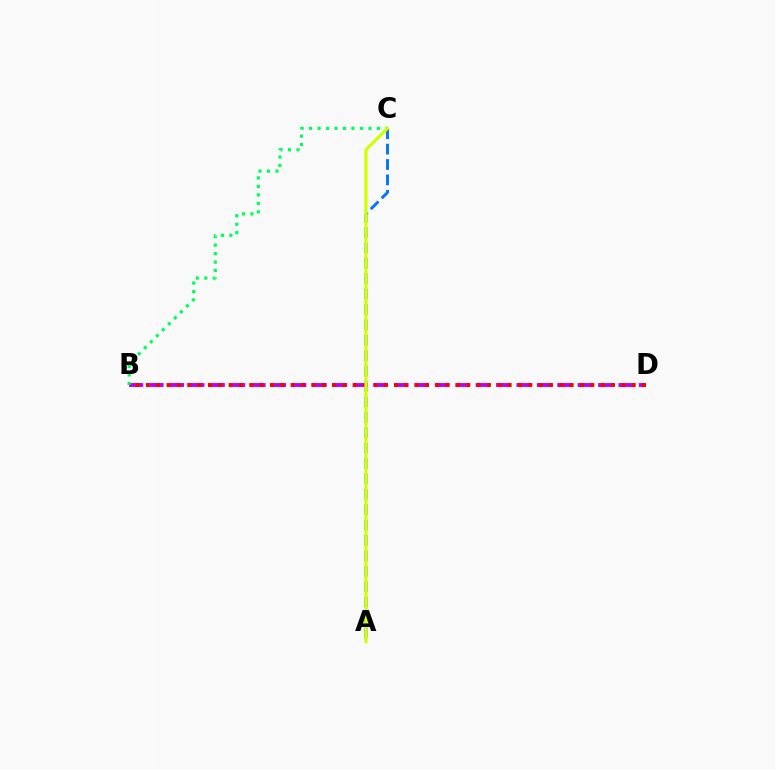{('B', 'D'): [{'color': '#b900ff', 'line_style': 'dashed', 'thickness': 2.77}, {'color': '#ff0000', 'line_style': 'dotted', 'thickness': 2.81}], ('A', 'C'): [{'color': '#0074ff', 'line_style': 'dashed', 'thickness': 2.09}, {'color': '#d1ff00', 'line_style': 'solid', 'thickness': 2.27}], ('B', 'C'): [{'color': '#00ff5c', 'line_style': 'dotted', 'thickness': 2.31}]}